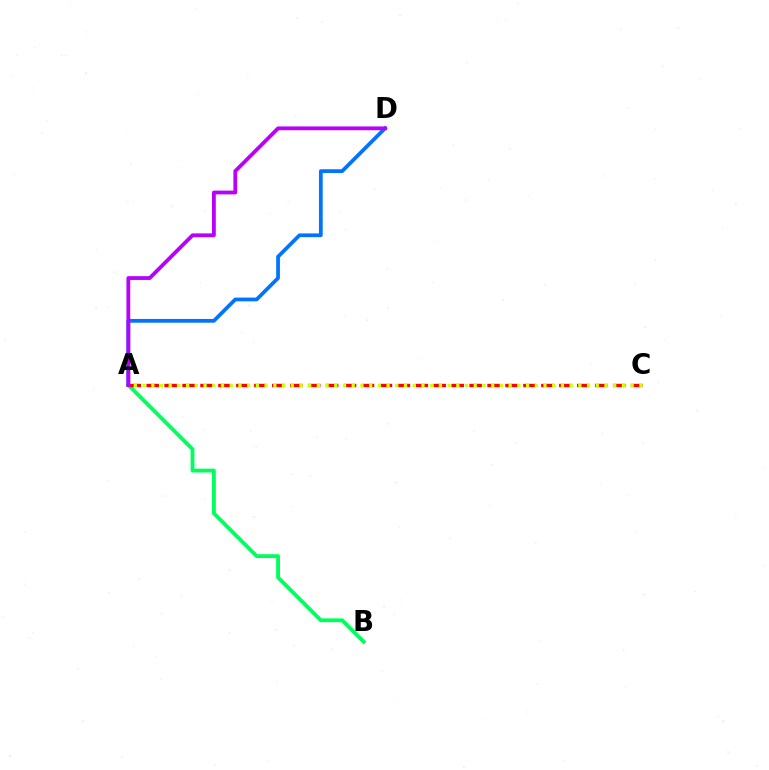{('A', 'B'): [{'color': '#00ff5c', 'line_style': 'solid', 'thickness': 2.75}], ('A', 'C'): [{'color': '#ff0000', 'line_style': 'dashed', 'thickness': 2.44}, {'color': '#d1ff00', 'line_style': 'dotted', 'thickness': 2.37}], ('A', 'D'): [{'color': '#0074ff', 'line_style': 'solid', 'thickness': 2.7}, {'color': '#b900ff', 'line_style': 'solid', 'thickness': 2.73}]}